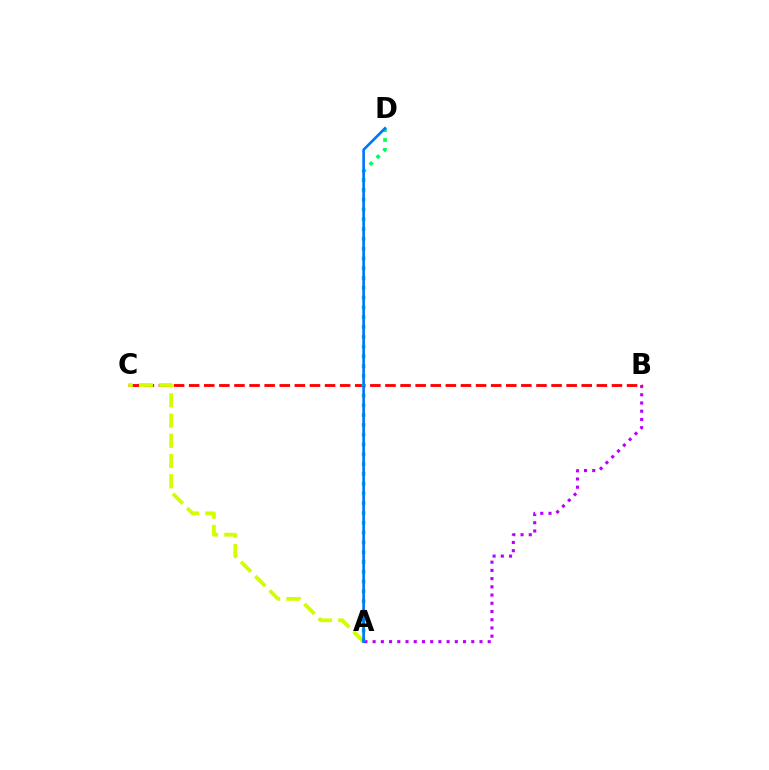{('A', 'B'): [{'color': '#b900ff', 'line_style': 'dotted', 'thickness': 2.23}], ('B', 'C'): [{'color': '#ff0000', 'line_style': 'dashed', 'thickness': 2.05}], ('A', 'C'): [{'color': '#d1ff00', 'line_style': 'dashed', 'thickness': 2.75}], ('A', 'D'): [{'color': '#00ff5c', 'line_style': 'dotted', 'thickness': 2.66}, {'color': '#0074ff', 'line_style': 'solid', 'thickness': 1.91}]}